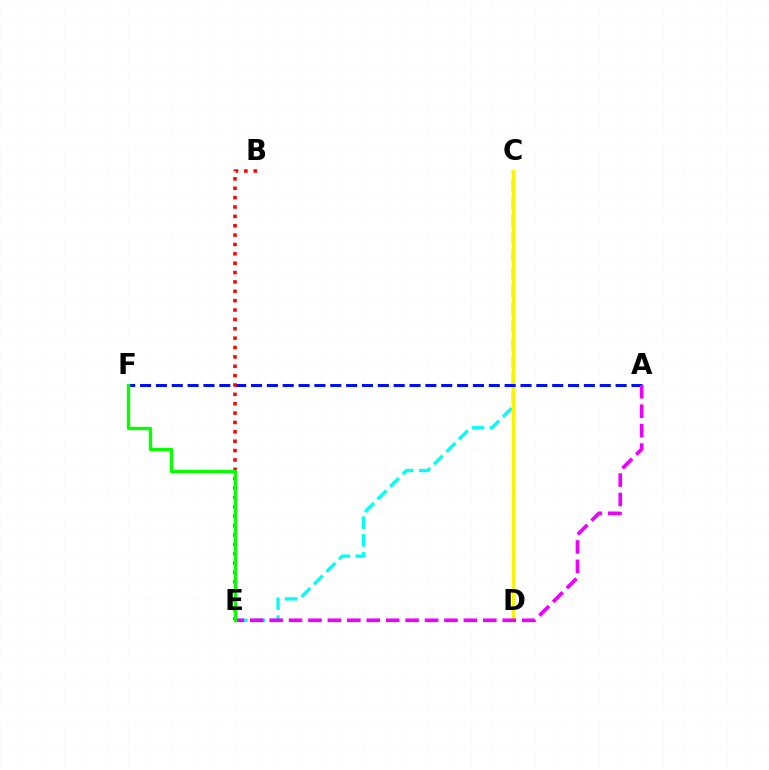{('C', 'E'): [{'color': '#00fff6', 'line_style': 'dashed', 'thickness': 2.4}], ('C', 'D'): [{'color': '#fcf500', 'line_style': 'solid', 'thickness': 2.39}], ('A', 'F'): [{'color': '#0010ff', 'line_style': 'dashed', 'thickness': 2.15}], ('A', 'E'): [{'color': '#ee00ff', 'line_style': 'dashed', 'thickness': 2.64}], ('B', 'E'): [{'color': '#ff0000', 'line_style': 'dotted', 'thickness': 2.55}], ('E', 'F'): [{'color': '#08ff00', 'line_style': 'solid', 'thickness': 2.41}]}